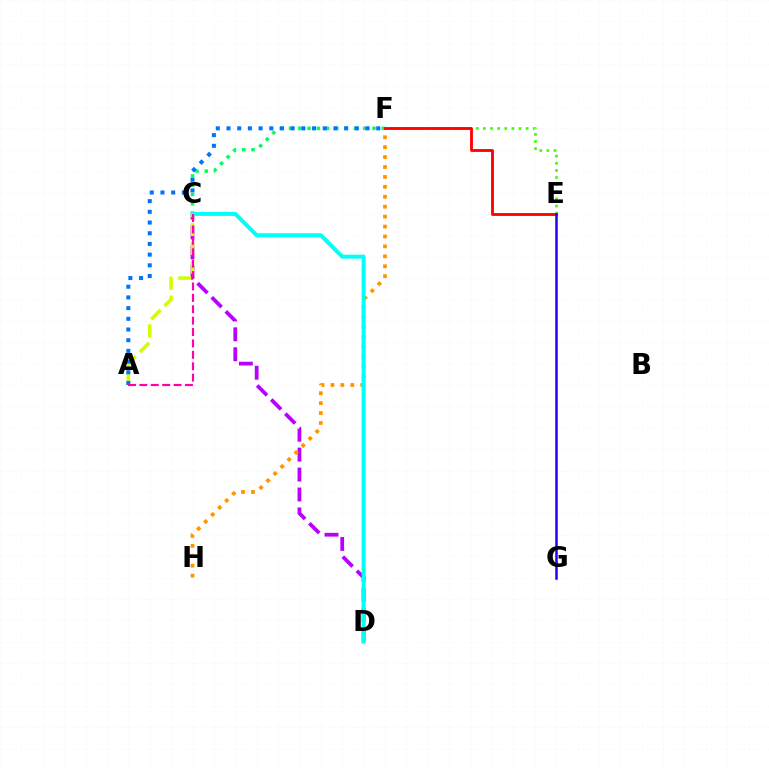{('C', 'F'): [{'color': '#00ff5c', 'line_style': 'dotted', 'thickness': 2.52}], ('C', 'D'): [{'color': '#b900ff', 'line_style': 'dashed', 'thickness': 2.71}, {'color': '#00fff6', 'line_style': 'solid', 'thickness': 2.87}], ('E', 'F'): [{'color': '#3dff00', 'line_style': 'dotted', 'thickness': 1.94}, {'color': '#ff0000', 'line_style': 'solid', 'thickness': 2.04}], ('F', 'H'): [{'color': '#ff9400', 'line_style': 'dotted', 'thickness': 2.7}], ('E', 'G'): [{'color': '#2500ff', 'line_style': 'solid', 'thickness': 1.82}], ('A', 'C'): [{'color': '#d1ff00', 'line_style': 'dashed', 'thickness': 2.55}, {'color': '#ff00ac', 'line_style': 'dashed', 'thickness': 1.55}], ('A', 'F'): [{'color': '#0074ff', 'line_style': 'dotted', 'thickness': 2.91}]}